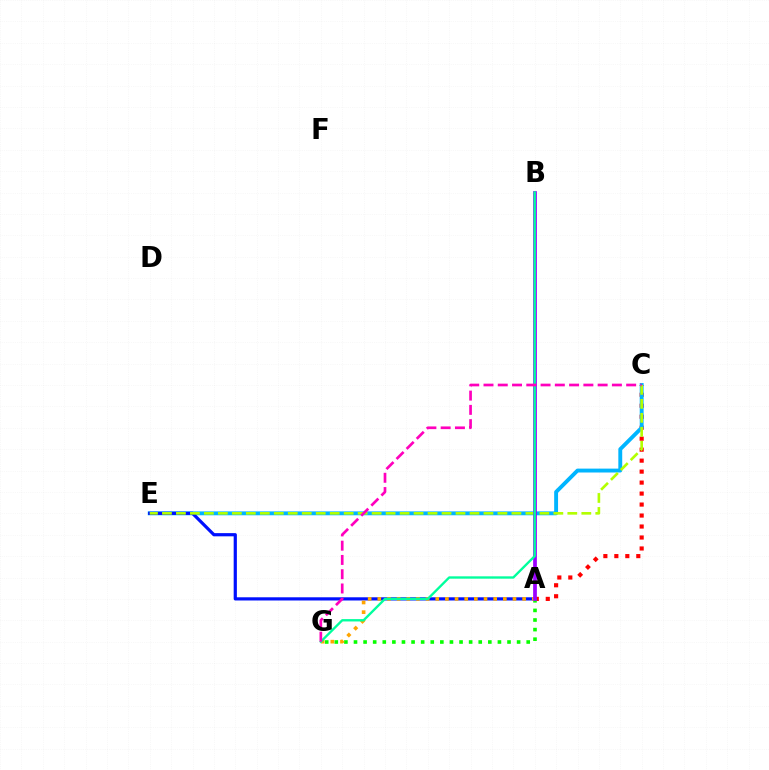{('A', 'C'): [{'color': '#ff0000', 'line_style': 'dotted', 'thickness': 2.98}], ('C', 'E'): [{'color': '#00b5ff', 'line_style': 'solid', 'thickness': 2.8}, {'color': '#b3ff00', 'line_style': 'dashed', 'thickness': 1.9}], ('A', 'E'): [{'color': '#0010ff', 'line_style': 'solid', 'thickness': 2.31}], ('A', 'G'): [{'color': '#08ff00', 'line_style': 'dotted', 'thickness': 2.61}, {'color': '#ffa500', 'line_style': 'dotted', 'thickness': 2.62}], ('A', 'B'): [{'color': '#9b00ff', 'line_style': 'solid', 'thickness': 2.68}], ('B', 'G'): [{'color': '#00ff9d', 'line_style': 'solid', 'thickness': 1.7}], ('C', 'G'): [{'color': '#ff00bd', 'line_style': 'dashed', 'thickness': 1.94}]}